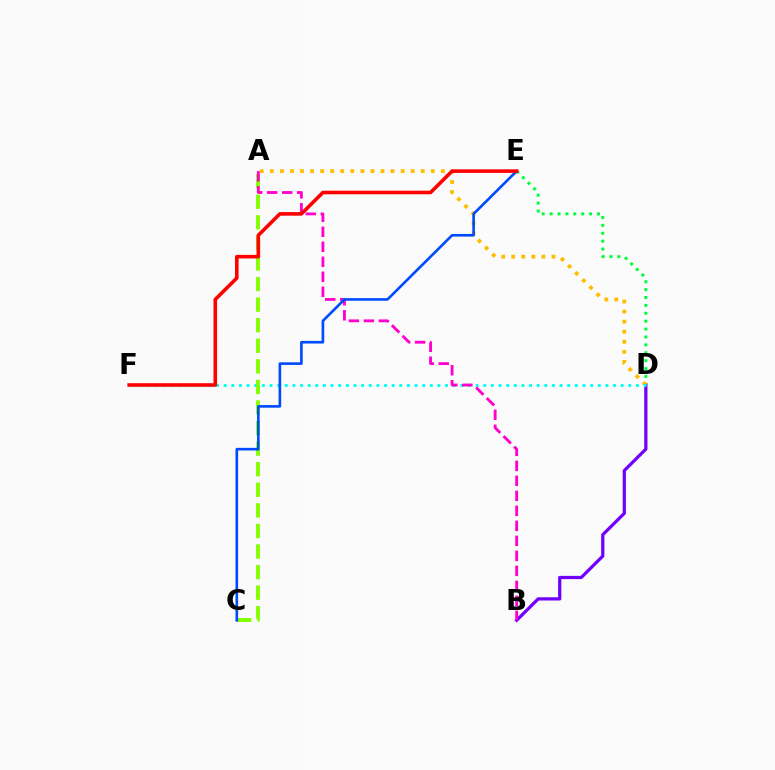{('D', 'E'): [{'color': '#00ff39', 'line_style': 'dotted', 'thickness': 2.14}], ('B', 'D'): [{'color': '#7200ff', 'line_style': 'solid', 'thickness': 2.33}], ('A', 'D'): [{'color': '#ffbd00', 'line_style': 'dotted', 'thickness': 2.73}], ('D', 'F'): [{'color': '#00fff6', 'line_style': 'dotted', 'thickness': 2.07}], ('A', 'C'): [{'color': '#84ff00', 'line_style': 'dashed', 'thickness': 2.79}], ('A', 'B'): [{'color': '#ff00cf', 'line_style': 'dashed', 'thickness': 2.04}], ('C', 'E'): [{'color': '#004bff', 'line_style': 'solid', 'thickness': 1.9}], ('E', 'F'): [{'color': '#ff0000', 'line_style': 'solid', 'thickness': 2.59}]}